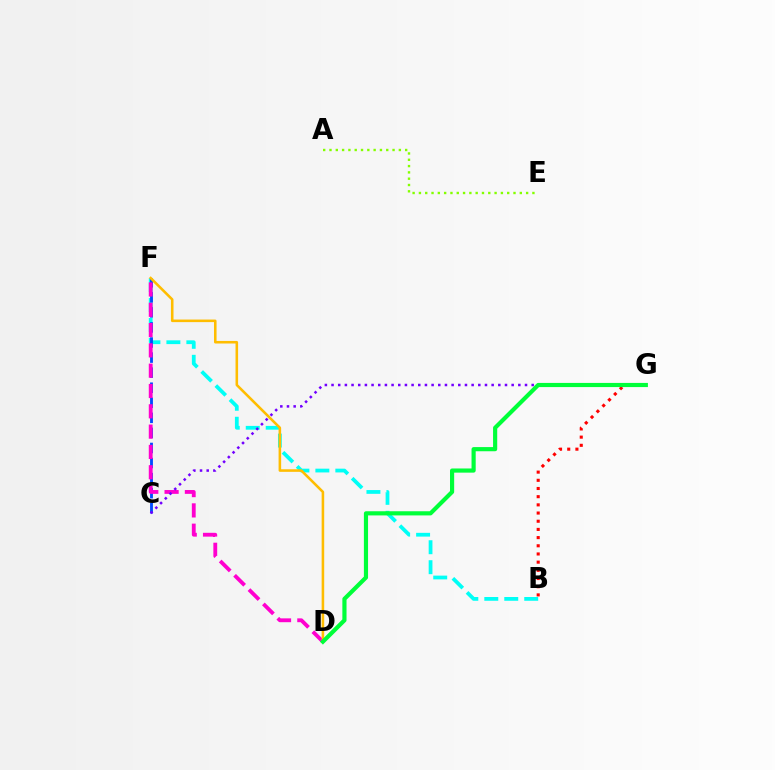{('B', 'F'): [{'color': '#00fff6', 'line_style': 'dashed', 'thickness': 2.71}], ('C', 'F'): [{'color': '#004bff', 'line_style': 'dashed', 'thickness': 2.05}], ('D', 'F'): [{'color': '#ff00cf', 'line_style': 'dashed', 'thickness': 2.76}, {'color': '#ffbd00', 'line_style': 'solid', 'thickness': 1.85}], ('C', 'G'): [{'color': '#7200ff', 'line_style': 'dotted', 'thickness': 1.81}], ('B', 'G'): [{'color': '#ff0000', 'line_style': 'dotted', 'thickness': 2.22}], ('A', 'E'): [{'color': '#84ff00', 'line_style': 'dotted', 'thickness': 1.71}], ('D', 'G'): [{'color': '#00ff39', 'line_style': 'solid', 'thickness': 2.99}]}